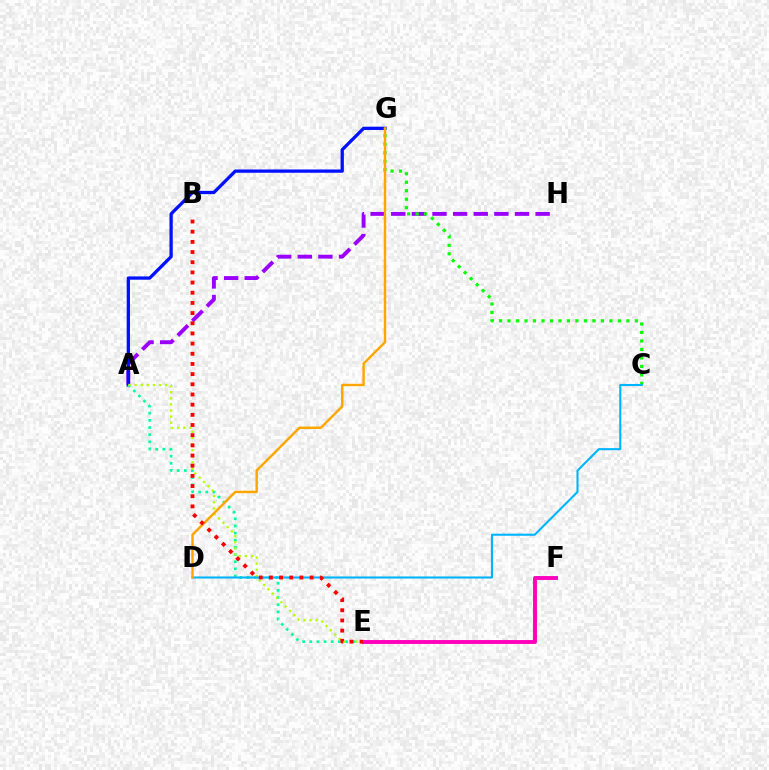{('A', 'H'): [{'color': '#9b00ff', 'line_style': 'dashed', 'thickness': 2.8}], ('A', 'G'): [{'color': '#0010ff', 'line_style': 'solid', 'thickness': 2.36}], ('A', 'E'): [{'color': '#00ff9d', 'line_style': 'dotted', 'thickness': 1.94}, {'color': '#b3ff00', 'line_style': 'dotted', 'thickness': 1.66}], ('E', 'F'): [{'color': '#ff00bd', 'line_style': 'solid', 'thickness': 2.81}], ('C', 'G'): [{'color': '#08ff00', 'line_style': 'dotted', 'thickness': 2.31}], ('C', 'D'): [{'color': '#00b5ff', 'line_style': 'solid', 'thickness': 1.51}], ('D', 'G'): [{'color': '#ffa500', 'line_style': 'solid', 'thickness': 1.74}], ('B', 'E'): [{'color': '#ff0000', 'line_style': 'dotted', 'thickness': 2.76}]}